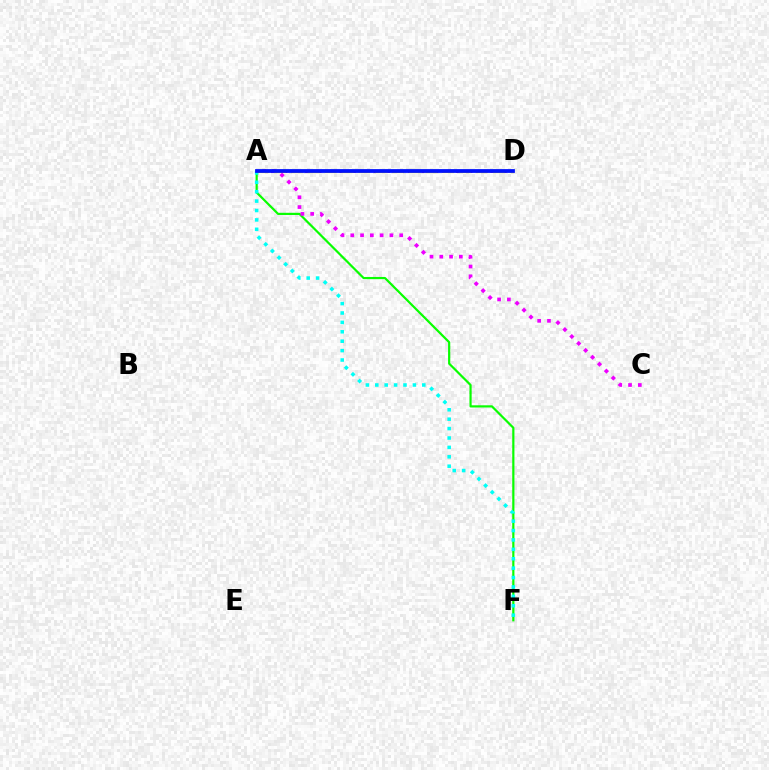{('A', 'F'): [{'color': '#08ff00', 'line_style': 'solid', 'thickness': 1.58}, {'color': '#00fff6', 'line_style': 'dotted', 'thickness': 2.55}], ('A', 'D'): [{'color': '#ff0000', 'line_style': 'dotted', 'thickness': 1.86}, {'color': '#fcf500', 'line_style': 'dashed', 'thickness': 2.28}, {'color': '#0010ff', 'line_style': 'solid', 'thickness': 2.71}], ('A', 'C'): [{'color': '#ee00ff', 'line_style': 'dotted', 'thickness': 2.66}]}